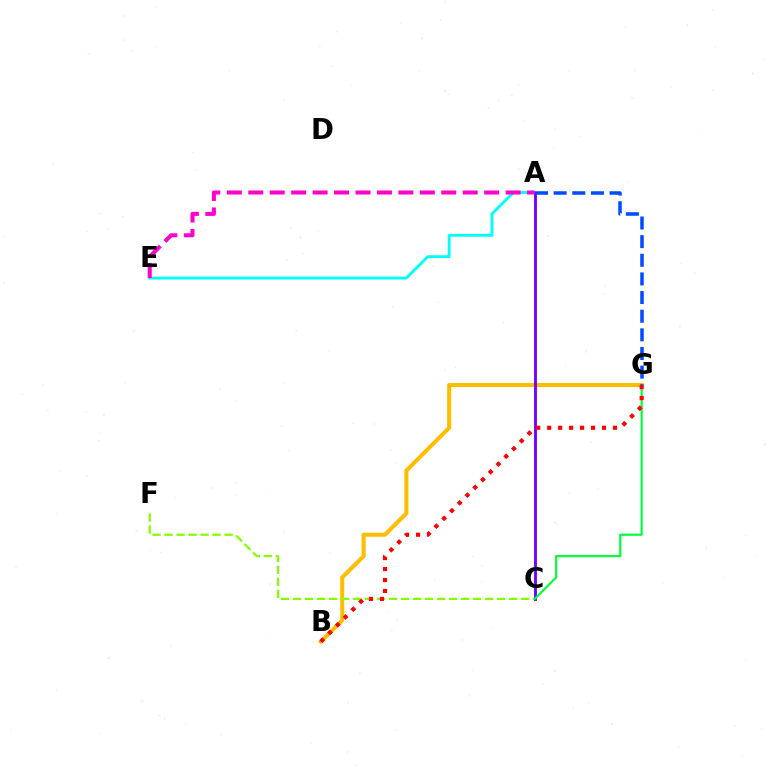{('B', 'G'): [{'color': '#ffbd00', 'line_style': 'solid', 'thickness': 2.93}, {'color': '#ff0000', 'line_style': 'dotted', 'thickness': 2.98}], ('A', 'E'): [{'color': '#00fff6', 'line_style': 'solid', 'thickness': 2.07}, {'color': '#ff00cf', 'line_style': 'dashed', 'thickness': 2.91}], ('C', 'F'): [{'color': '#84ff00', 'line_style': 'dashed', 'thickness': 1.63}], ('A', 'C'): [{'color': '#7200ff', 'line_style': 'solid', 'thickness': 2.06}], ('C', 'G'): [{'color': '#00ff39', 'line_style': 'solid', 'thickness': 1.56}], ('A', 'G'): [{'color': '#004bff', 'line_style': 'dashed', 'thickness': 2.53}]}